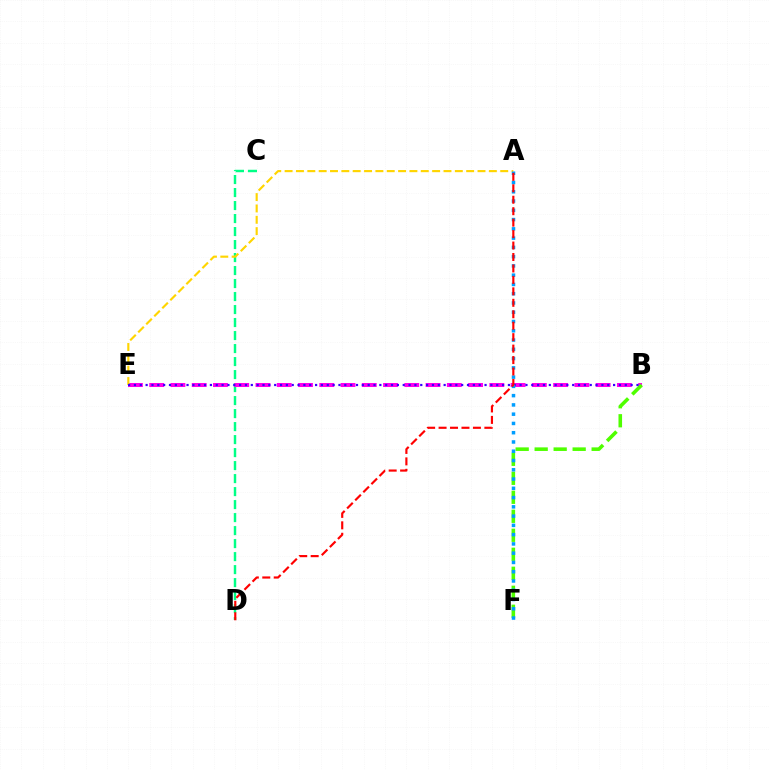{('C', 'D'): [{'color': '#00ff86', 'line_style': 'dashed', 'thickness': 1.77}], ('B', 'E'): [{'color': '#ff00ed', 'line_style': 'dashed', 'thickness': 2.89}, {'color': '#3700ff', 'line_style': 'dotted', 'thickness': 1.59}], ('A', 'E'): [{'color': '#ffd500', 'line_style': 'dashed', 'thickness': 1.54}], ('B', 'F'): [{'color': '#4fff00', 'line_style': 'dashed', 'thickness': 2.58}], ('A', 'F'): [{'color': '#009eff', 'line_style': 'dotted', 'thickness': 2.52}], ('A', 'D'): [{'color': '#ff0000', 'line_style': 'dashed', 'thickness': 1.56}]}